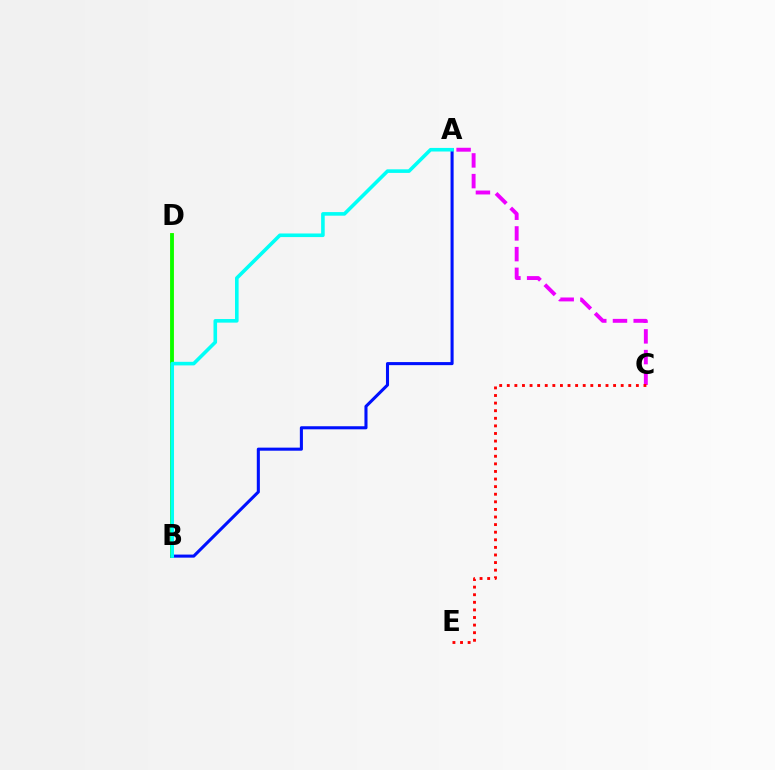{('B', 'D'): [{'color': '#fcf500', 'line_style': 'solid', 'thickness': 2.69}, {'color': '#08ff00', 'line_style': 'solid', 'thickness': 2.71}], ('A', 'C'): [{'color': '#ee00ff', 'line_style': 'dashed', 'thickness': 2.81}], ('A', 'B'): [{'color': '#0010ff', 'line_style': 'solid', 'thickness': 2.21}, {'color': '#00fff6', 'line_style': 'solid', 'thickness': 2.58}], ('C', 'E'): [{'color': '#ff0000', 'line_style': 'dotted', 'thickness': 2.06}]}